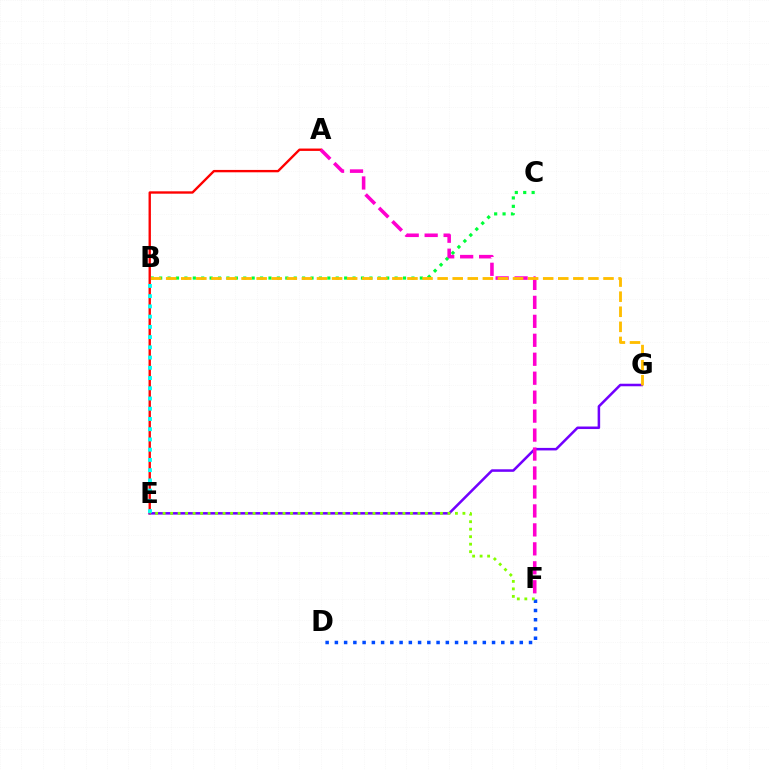{('B', 'C'): [{'color': '#00ff39', 'line_style': 'dotted', 'thickness': 2.28}], ('A', 'E'): [{'color': '#ff0000', 'line_style': 'solid', 'thickness': 1.7}], ('E', 'G'): [{'color': '#7200ff', 'line_style': 'solid', 'thickness': 1.82}], ('A', 'F'): [{'color': '#ff00cf', 'line_style': 'dashed', 'thickness': 2.58}], ('B', 'G'): [{'color': '#ffbd00', 'line_style': 'dashed', 'thickness': 2.05}], ('B', 'E'): [{'color': '#00fff6', 'line_style': 'dotted', 'thickness': 2.78}], ('D', 'F'): [{'color': '#004bff', 'line_style': 'dotted', 'thickness': 2.51}], ('E', 'F'): [{'color': '#84ff00', 'line_style': 'dotted', 'thickness': 2.04}]}